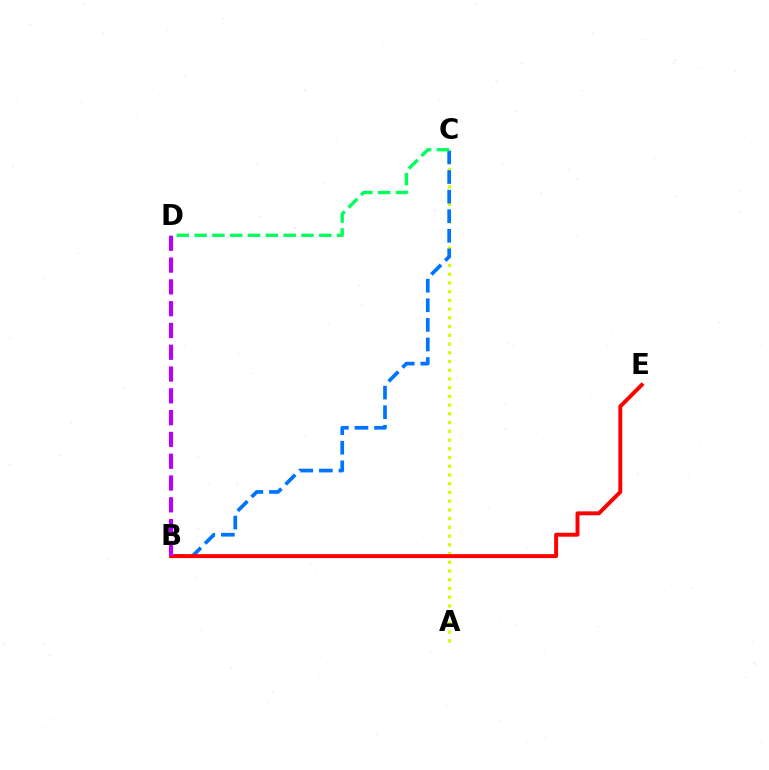{('A', 'C'): [{'color': '#d1ff00', 'line_style': 'dotted', 'thickness': 2.37}], ('B', 'C'): [{'color': '#0074ff', 'line_style': 'dashed', 'thickness': 2.66}], ('B', 'E'): [{'color': '#ff0000', 'line_style': 'solid', 'thickness': 2.83}], ('B', 'D'): [{'color': '#b900ff', 'line_style': 'dashed', 'thickness': 2.96}], ('C', 'D'): [{'color': '#00ff5c', 'line_style': 'dashed', 'thickness': 2.42}]}